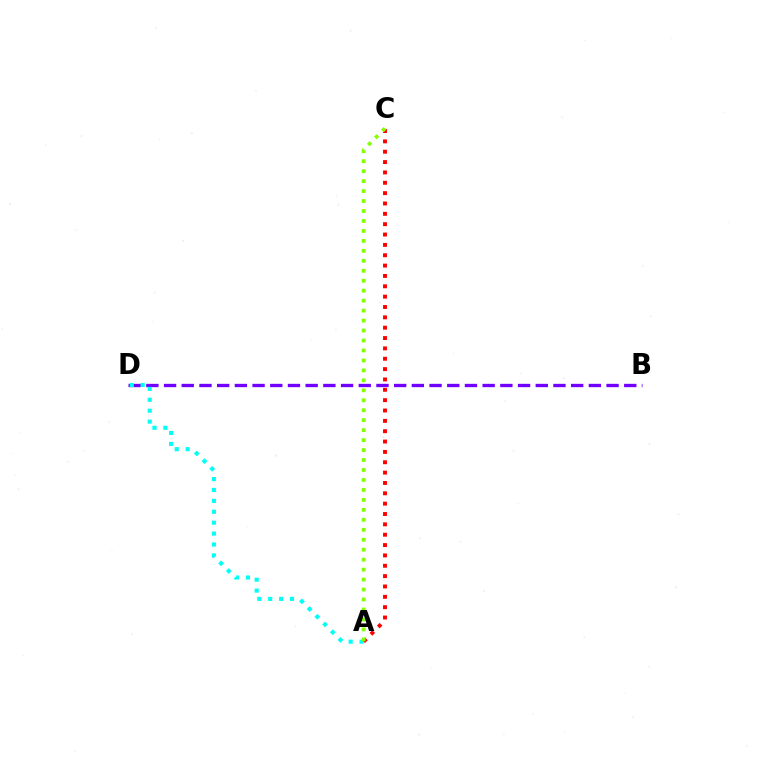{('B', 'D'): [{'color': '#7200ff', 'line_style': 'dashed', 'thickness': 2.4}], ('A', 'D'): [{'color': '#00fff6', 'line_style': 'dotted', 'thickness': 2.96}], ('A', 'C'): [{'color': '#ff0000', 'line_style': 'dotted', 'thickness': 2.81}, {'color': '#84ff00', 'line_style': 'dotted', 'thickness': 2.71}]}